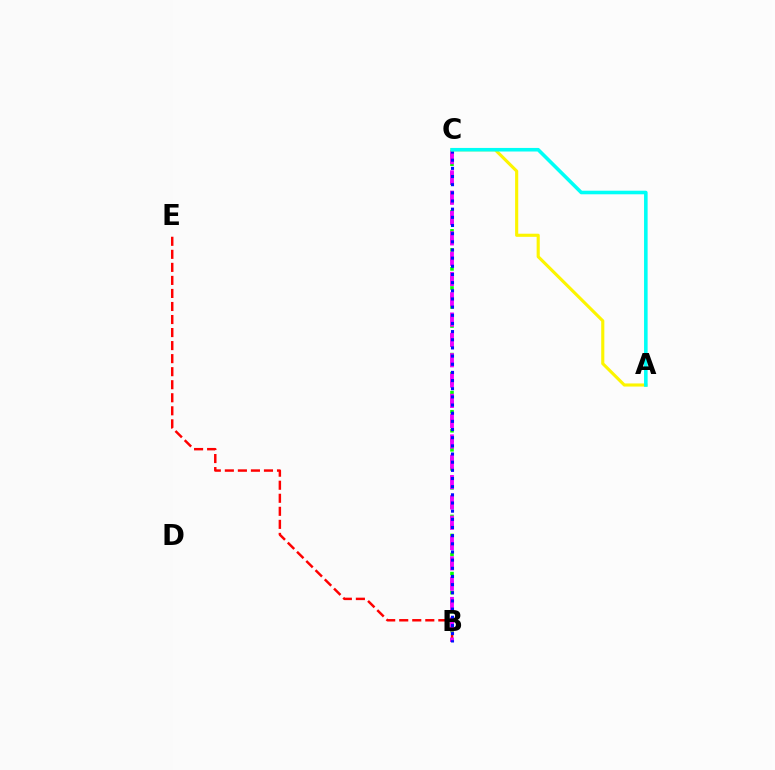{('B', 'E'): [{'color': '#ff0000', 'line_style': 'dashed', 'thickness': 1.77}], ('B', 'C'): [{'color': '#08ff00', 'line_style': 'dotted', 'thickness': 2.59}, {'color': '#ee00ff', 'line_style': 'dashed', 'thickness': 2.76}, {'color': '#0010ff', 'line_style': 'dotted', 'thickness': 2.22}], ('A', 'C'): [{'color': '#fcf500', 'line_style': 'solid', 'thickness': 2.25}, {'color': '#00fff6', 'line_style': 'solid', 'thickness': 2.57}]}